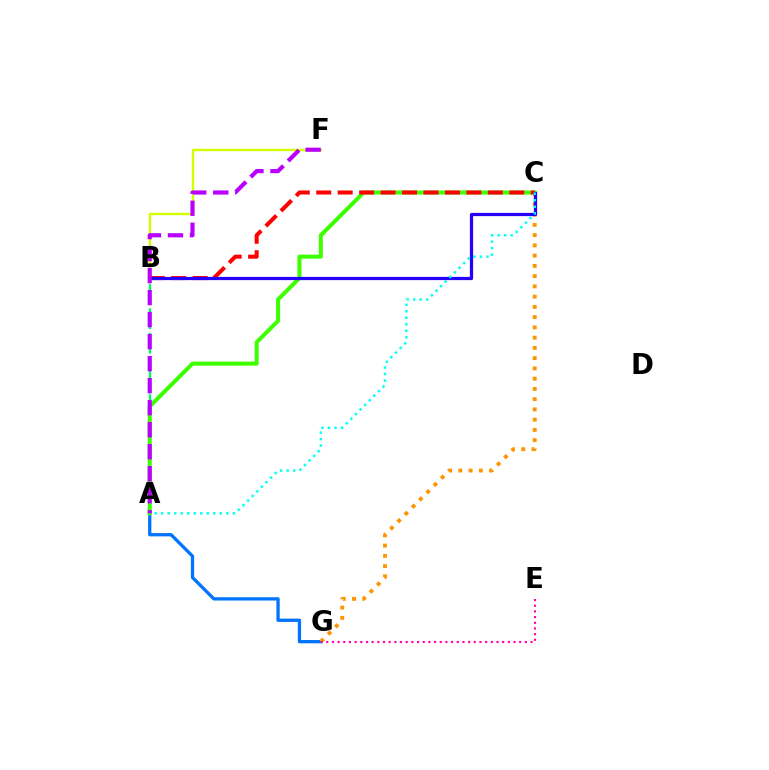{('A', 'B'): [{'color': '#00ff5c', 'line_style': 'dashed', 'thickness': 1.67}], ('A', 'G'): [{'color': '#0074ff', 'line_style': 'solid', 'thickness': 2.37}], ('B', 'F'): [{'color': '#d1ff00', 'line_style': 'solid', 'thickness': 1.71}], ('A', 'C'): [{'color': '#3dff00', 'line_style': 'solid', 'thickness': 2.9}, {'color': '#00fff6', 'line_style': 'dotted', 'thickness': 1.77}], ('C', 'G'): [{'color': '#ff9400', 'line_style': 'dotted', 'thickness': 2.79}], ('E', 'G'): [{'color': '#ff00ac', 'line_style': 'dotted', 'thickness': 1.54}], ('B', 'C'): [{'color': '#ff0000', 'line_style': 'dashed', 'thickness': 2.91}, {'color': '#2500ff', 'line_style': 'solid', 'thickness': 2.33}], ('A', 'F'): [{'color': '#b900ff', 'line_style': 'dashed', 'thickness': 2.99}]}